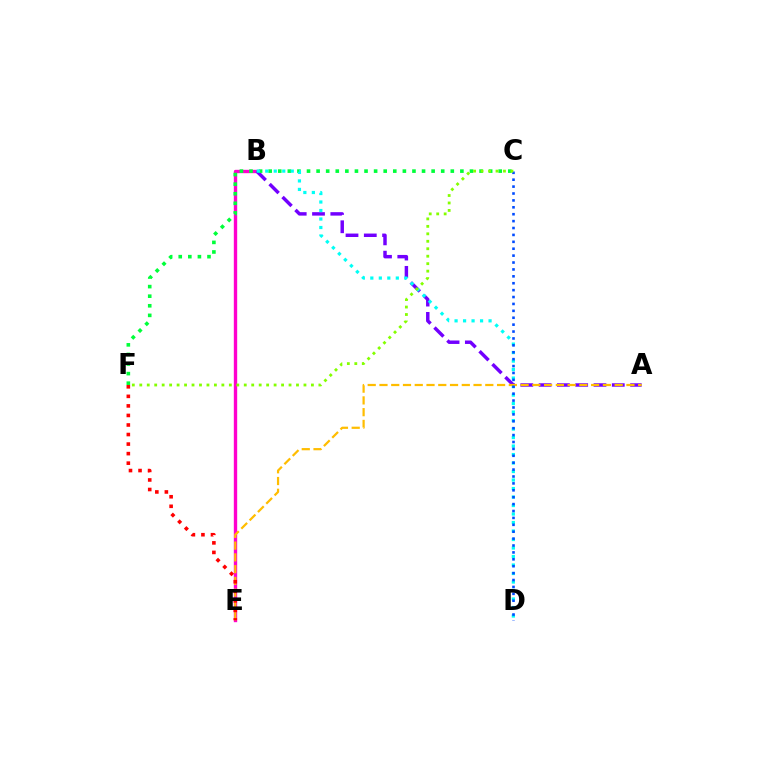{('B', 'E'): [{'color': '#ff00cf', 'line_style': 'solid', 'thickness': 2.42}], ('A', 'B'): [{'color': '#7200ff', 'line_style': 'dashed', 'thickness': 2.49}], ('C', 'F'): [{'color': '#00ff39', 'line_style': 'dotted', 'thickness': 2.6}, {'color': '#84ff00', 'line_style': 'dotted', 'thickness': 2.03}], ('B', 'D'): [{'color': '#00fff6', 'line_style': 'dotted', 'thickness': 2.31}], ('A', 'E'): [{'color': '#ffbd00', 'line_style': 'dashed', 'thickness': 1.6}], ('E', 'F'): [{'color': '#ff0000', 'line_style': 'dotted', 'thickness': 2.59}], ('C', 'D'): [{'color': '#004bff', 'line_style': 'dotted', 'thickness': 1.88}]}